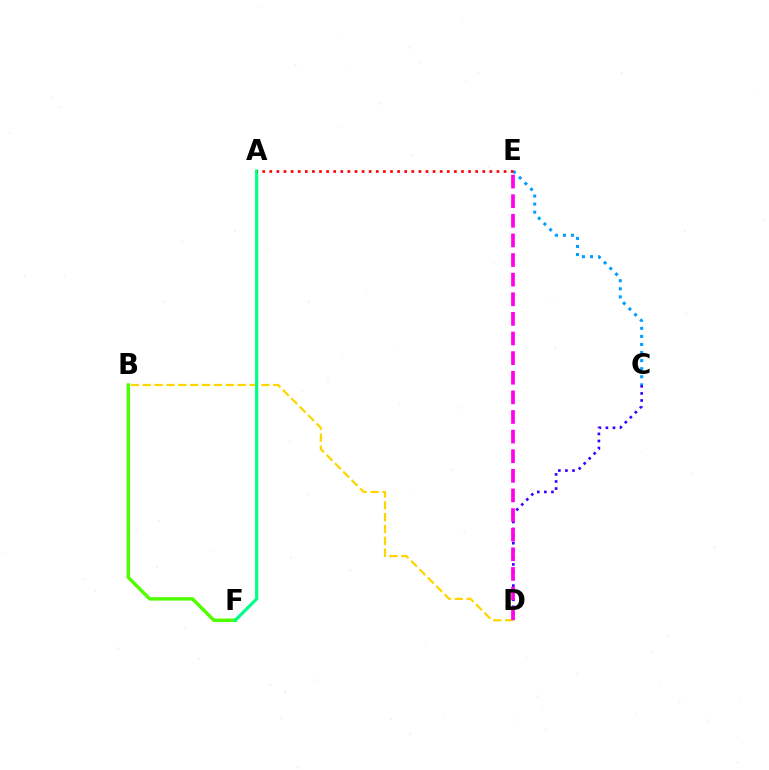{('C', 'D'): [{'color': '#3700ff', 'line_style': 'dotted', 'thickness': 1.92}], ('B', 'D'): [{'color': '#ffd500', 'line_style': 'dashed', 'thickness': 1.61}], ('D', 'E'): [{'color': '#ff00ed', 'line_style': 'dashed', 'thickness': 2.67}], ('B', 'F'): [{'color': '#4fff00', 'line_style': 'solid', 'thickness': 2.45}], ('A', 'F'): [{'color': '#00ff86', 'line_style': 'solid', 'thickness': 2.3}], ('C', 'E'): [{'color': '#009eff', 'line_style': 'dotted', 'thickness': 2.19}], ('A', 'E'): [{'color': '#ff0000', 'line_style': 'dotted', 'thickness': 1.93}]}